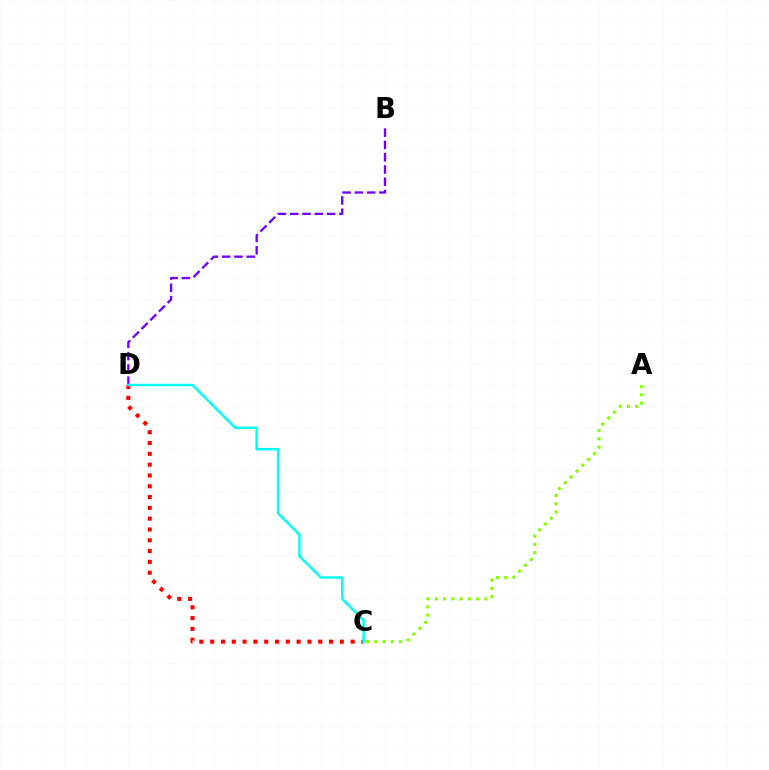{('B', 'D'): [{'color': '#7200ff', 'line_style': 'dashed', 'thickness': 1.67}], ('C', 'D'): [{'color': '#ff0000', 'line_style': 'dotted', 'thickness': 2.94}, {'color': '#00fff6', 'line_style': 'solid', 'thickness': 1.78}], ('A', 'C'): [{'color': '#84ff00', 'line_style': 'dotted', 'thickness': 2.24}]}